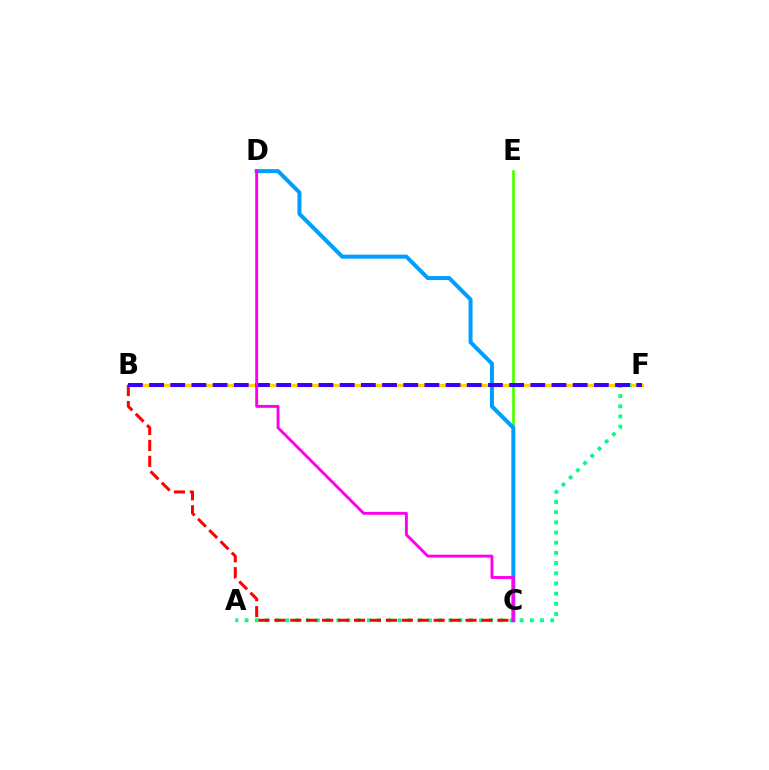{('C', 'E'): [{'color': '#4fff00', 'line_style': 'solid', 'thickness': 1.94}], ('B', 'F'): [{'color': '#ffd500', 'line_style': 'solid', 'thickness': 2.39}, {'color': '#3700ff', 'line_style': 'dashed', 'thickness': 2.88}], ('A', 'F'): [{'color': '#00ff86', 'line_style': 'dotted', 'thickness': 2.77}], ('C', 'D'): [{'color': '#009eff', 'line_style': 'solid', 'thickness': 2.88}, {'color': '#ff00ed', 'line_style': 'solid', 'thickness': 2.08}], ('B', 'C'): [{'color': '#ff0000', 'line_style': 'dashed', 'thickness': 2.16}]}